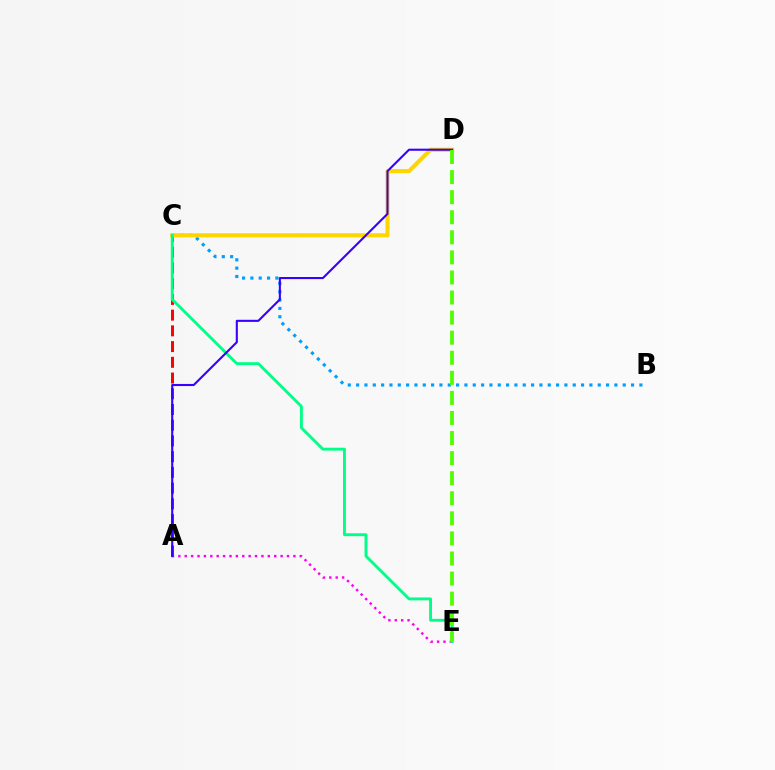{('A', 'E'): [{'color': '#ff00ed', 'line_style': 'dotted', 'thickness': 1.74}], ('B', 'C'): [{'color': '#009eff', 'line_style': 'dotted', 'thickness': 2.26}], ('A', 'C'): [{'color': '#ff0000', 'line_style': 'dashed', 'thickness': 2.14}], ('C', 'D'): [{'color': '#ffd500', 'line_style': 'solid', 'thickness': 2.93}], ('C', 'E'): [{'color': '#00ff86', 'line_style': 'solid', 'thickness': 2.07}], ('A', 'D'): [{'color': '#3700ff', 'line_style': 'solid', 'thickness': 1.51}], ('D', 'E'): [{'color': '#4fff00', 'line_style': 'dashed', 'thickness': 2.73}]}